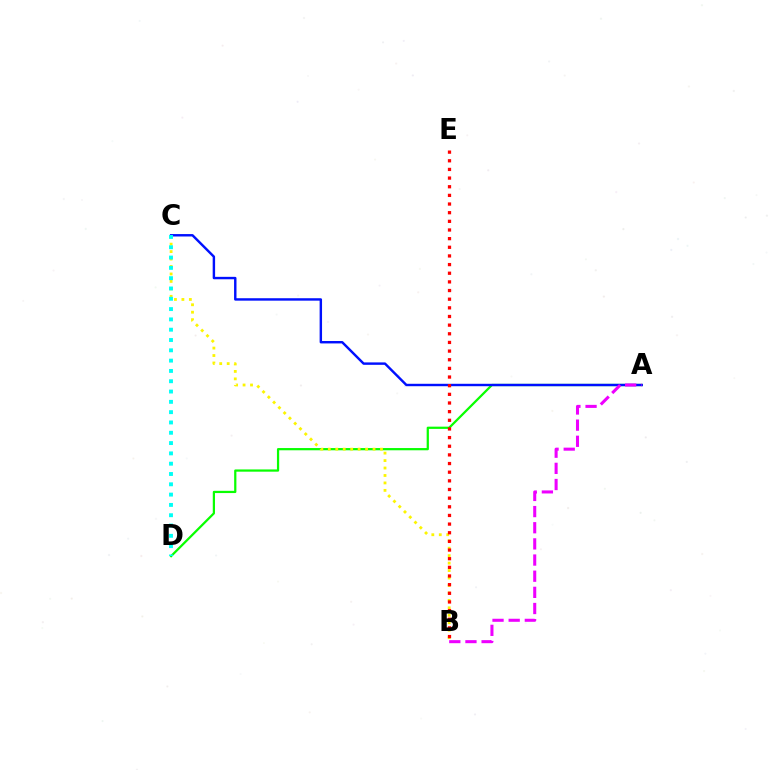{('A', 'D'): [{'color': '#08ff00', 'line_style': 'solid', 'thickness': 1.61}], ('A', 'C'): [{'color': '#0010ff', 'line_style': 'solid', 'thickness': 1.75}], ('A', 'B'): [{'color': '#ee00ff', 'line_style': 'dashed', 'thickness': 2.19}], ('B', 'C'): [{'color': '#fcf500', 'line_style': 'dotted', 'thickness': 2.03}], ('B', 'E'): [{'color': '#ff0000', 'line_style': 'dotted', 'thickness': 2.35}], ('C', 'D'): [{'color': '#00fff6', 'line_style': 'dotted', 'thickness': 2.8}]}